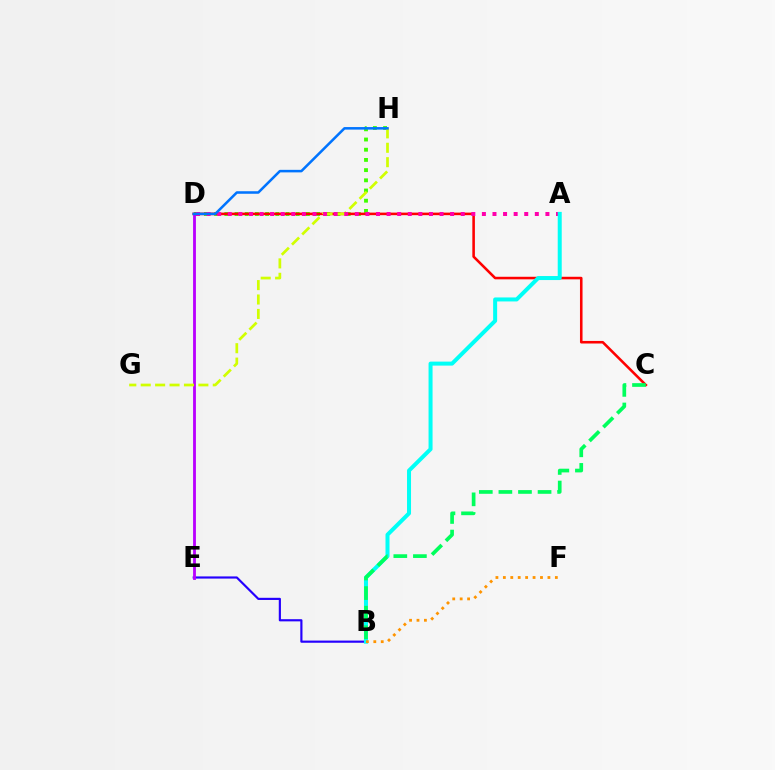{('D', 'H'): [{'color': '#3dff00', 'line_style': 'dotted', 'thickness': 2.77}, {'color': '#0074ff', 'line_style': 'solid', 'thickness': 1.82}], ('C', 'D'): [{'color': '#ff0000', 'line_style': 'solid', 'thickness': 1.85}], ('B', 'E'): [{'color': '#2500ff', 'line_style': 'solid', 'thickness': 1.56}], ('D', 'E'): [{'color': '#b900ff', 'line_style': 'solid', 'thickness': 2.04}], ('G', 'H'): [{'color': '#d1ff00', 'line_style': 'dashed', 'thickness': 1.96}], ('A', 'D'): [{'color': '#ff00ac', 'line_style': 'dotted', 'thickness': 2.88}], ('A', 'B'): [{'color': '#00fff6', 'line_style': 'solid', 'thickness': 2.88}], ('B', 'F'): [{'color': '#ff9400', 'line_style': 'dotted', 'thickness': 2.02}], ('B', 'C'): [{'color': '#00ff5c', 'line_style': 'dashed', 'thickness': 2.66}]}